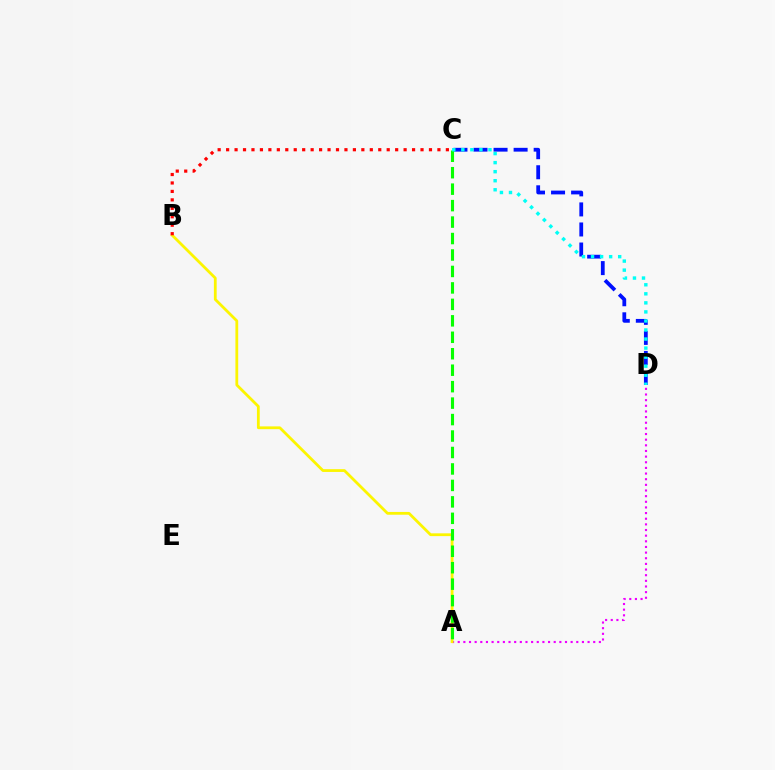{('A', 'D'): [{'color': '#ee00ff', 'line_style': 'dotted', 'thickness': 1.53}], ('C', 'D'): [{'color': '#0010ff', 'line_style': 'dashed', 'thickness': 2.72}, {'color': '#00fff6', 'line_style': 'dotted', 'thickness': 2.46}], ('A', 'B'): [{'color': '#fcf500', 'line_style': 'solid', 'thickness': 2.0}], ('B', 'C'): [{'color': '#ff0000', 'line_style': 'dotted', 'thickness': 2.3}], ('A', 'C'): [{'color': '#08ff00', 'line_style': 'dashed', 'thickness': 2.24}]}